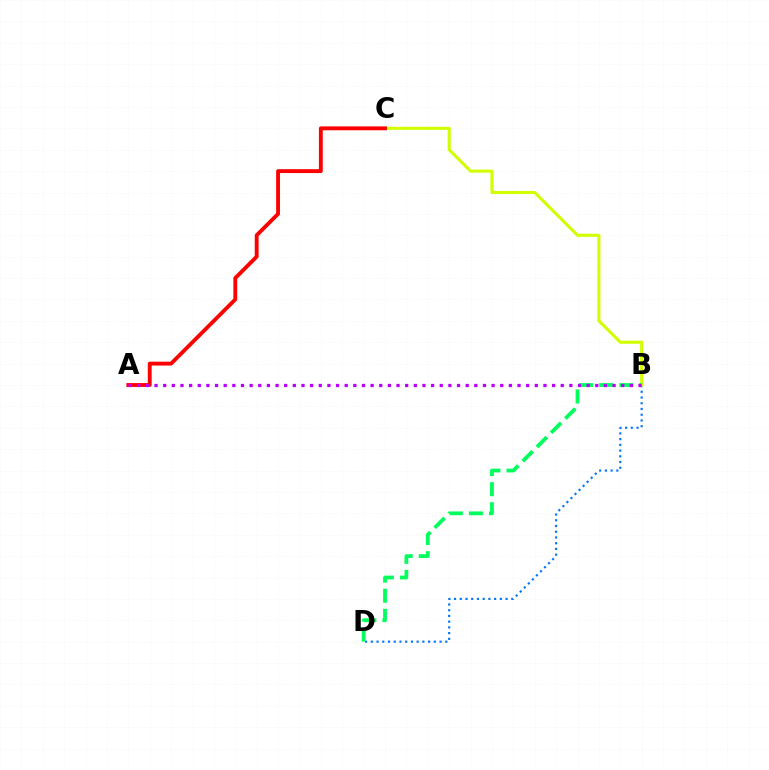{('B', 'D'): [{'color': '#0074ff', 'line_style': 'dotted', 'thickness': 1.56}, {'color': '#00ff5c', 'line_style': 'dashed', 'thickness': 2.73}], ('B', 'C'): [{'color': '#d1ff00', 'line_style': 'solid', 'thickness': 2.22}], ('A', 'C'): [{'color': '#ff0000', 'line_style': 'solid', 'thickness': 2.78}], ('A', 'B'): [{'color': '#b900ff', 'line_style': 'dotted', 'thickness': 2.35}]}